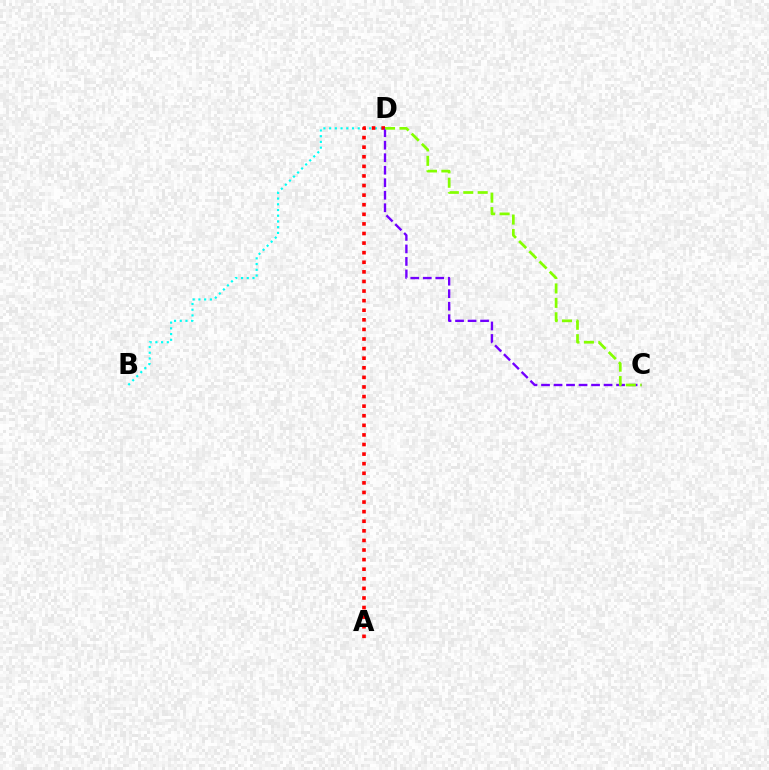{('B', 'D'): [{'color': '#00fff6', 'line_style': 'dotted', 'thickness': 1.55}], ('A', 'D'): [{'color': '#ff0000', 'line_style': 'dotted', 'thickness': 2.61}], ('C', 'D'): [{'color': '#7200ff', 'line_style': 'dashed', 'thickness': 1.7}, {'color': '#84ff00', 'line_style': 'dashed', 'thickness': 1.96}]}